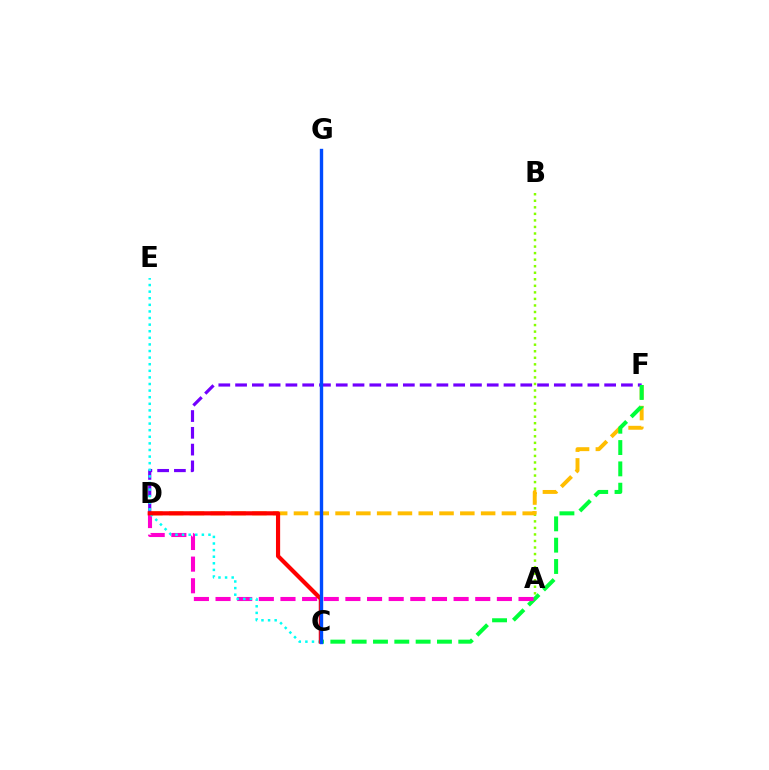{('A', 'B'): [{'color': '#84ff00', 'line_style': 'dotted', 'thickness': 1.78}], ('D', 'F'): [{'color': '#ffbd00', 'line_style': 'dashed', 'thickness': 2.83}, {'color': '#7200ff', 'line_style': 'dashed', 'thickness': 2.28}], ('C', 'F'): [{'color': '#00ff39', 'line_style': 'dashed', 'thickness': 2.9}], ('A', 'D'): [{'color': '#ff00cf', 'line_style': 'dashed', 'thickness': 2.94}], ('C', 'E'): [{'color': '#00fff6', 'line_style': 'dotted', 'thickness': 1.79}], ('C', 'D'): [{'color': '#ff0000', 'line_style': 'solid', 'thickness': 3.0}], ('C', 'G'): [{'color': '#004bff', 'line_style': 'solid', 'thickness': 2.43}]}